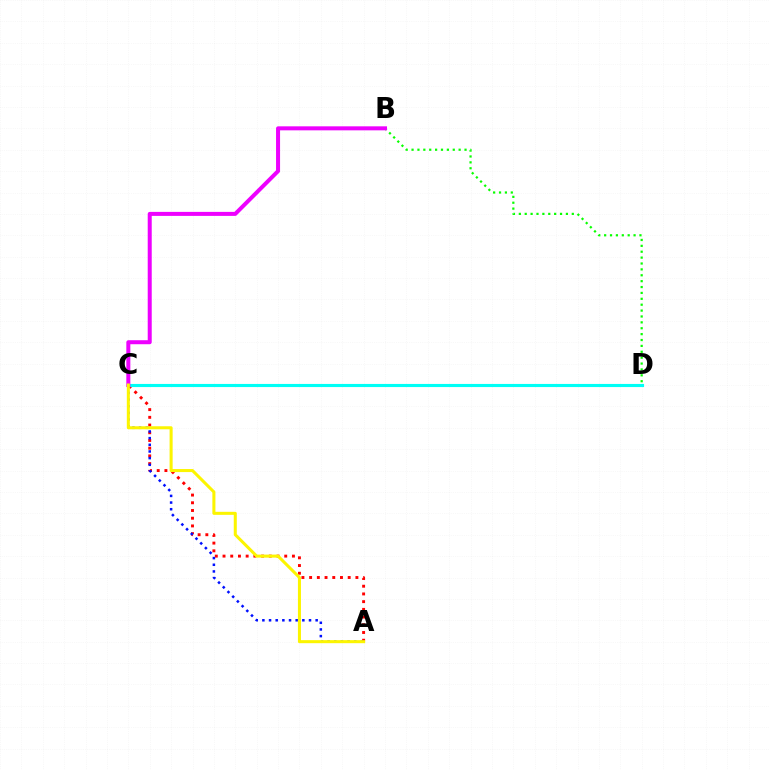{('A', 'C'): [{'color': '#ff0000', 'line_style': 'dotted', 'thickness': 2.1}, {'color': '#0010ff', 'line_style': 'dotted', 'thickness': 1.81}, {'color': '#fcf500', 'line_style': 'solid', 'thickness': 2.19}], ('C', 'D'): [{'color': '#00fff6', 'line_style': 'solid', 'thickness': 2.25}], ('B', 'D'): [{'color': '#08ff00', 'line_style': 'dotted', 'thickness': 1.6}], ('B', 'C'): [{'color': '#ee00ff', 'line_style': 'solid', 'thickness': 2.89}]}